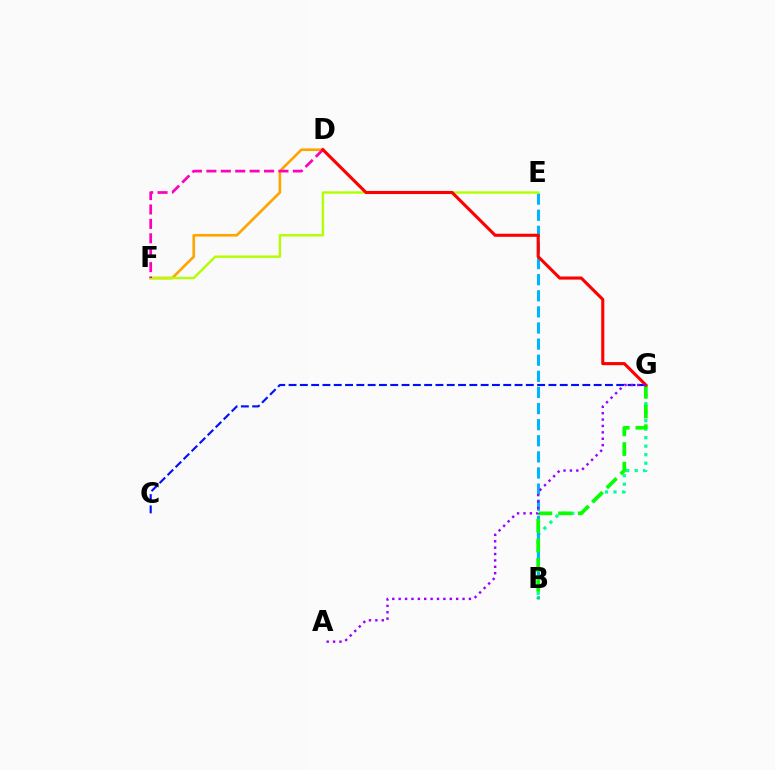{('D', 'F'): [{'color': '#ffa500', 'line_style': 'solid', 'thickness': 1.91}, {'color': '#ff00bd', 'line_style': 'dashed', 'thickness': 1.96}], ('B', 'G'): [{'color': '#00ff9d', 'line_style': 'dotted', 'thickness': 2.31}, {'color': '#08ff00', 'line_style': 'dashed', 'thickness': 2.67}], ('B', 'E'): [{'color': '#00b5ff', 'line_style': 'dashed', 'thickness': 2.19}], ('E', 'F'): [{'color': '#b3ff00', 'line_style': 'solid', 'thickness': 1.72}], ('C', 'G'): [{'color': '#0010ff', 'line_style': 'dashed', 'thickness': 1.54}], ('D', 'G'): [{'color': '#ff0000', 'line_style': 'solid', 'thickness': 2.23}], ('A', 'G'): [{'color': '#9b00ff', 'line_style': 'dotted', 'thickness': 1.74}]}